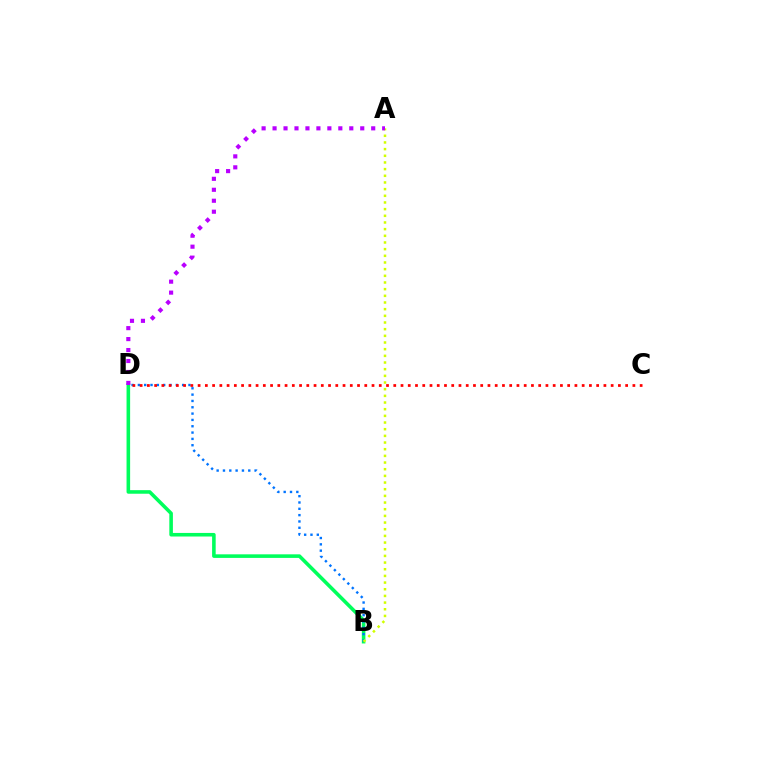{('B', 'D'): [{'color': '#00ff5c', 'line_style': 'solid', 'thickness': 2.58}, {'color': '#0074ff', 'line_style': 'dotted', 'thickness': 1.72}], ('A', 'B'): [{'color': '#d1ff00', 'line_style': 'dotted', 'thickness': 1.81}], ('A', 'D'): [{'color': '#b900ff', 'line_style': 'dotted', 'thickness': 2.98}], ('C', 'D'): [{'color': '#ff0000', 'line_style': 'dotted', 'thickness': 1.97}]}